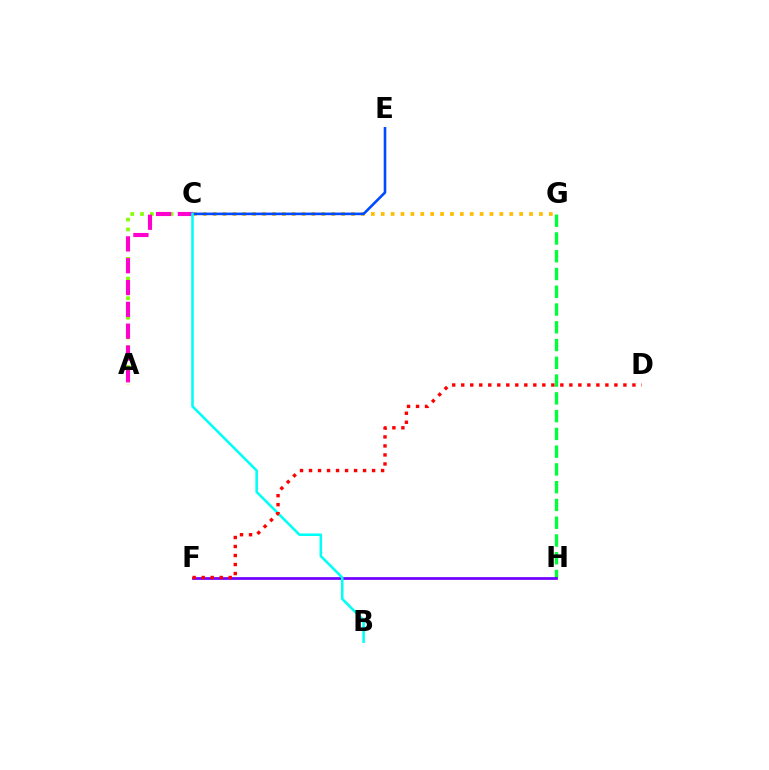{('G', 'H'): [{'color': '#00ff39', 'line_style': 'dashed', 'thickness': 2.41}], ('C', 'G'): [{'color': '#ffbd00', 'line_style': 'dotted', 'thickness': 2.69}], ('A', 'C'): [{'color': '#84ff00', 'line_style': 'dotted', 'thickness': 2.67}, {'color': '#ff00cf', 'line_style': 'dashed', 'thickness': 2.96}], ('C', 'E'): [{'color': '#004bff', 'line_style': 'solid', 'thickness': 1.88}], ('F', 'H'): [{'color': '#7200ff', 'line_style': 'solid', 'thickness': 1.96}], ('B', 'C'): [{'color': '#00fff6', 'line_style': 'solid', 'thickness': 1.85}], ('D', 'F'): [{'color': '#ff0000', 'line_style': 'dotted', 'thickness': 2.45}]}